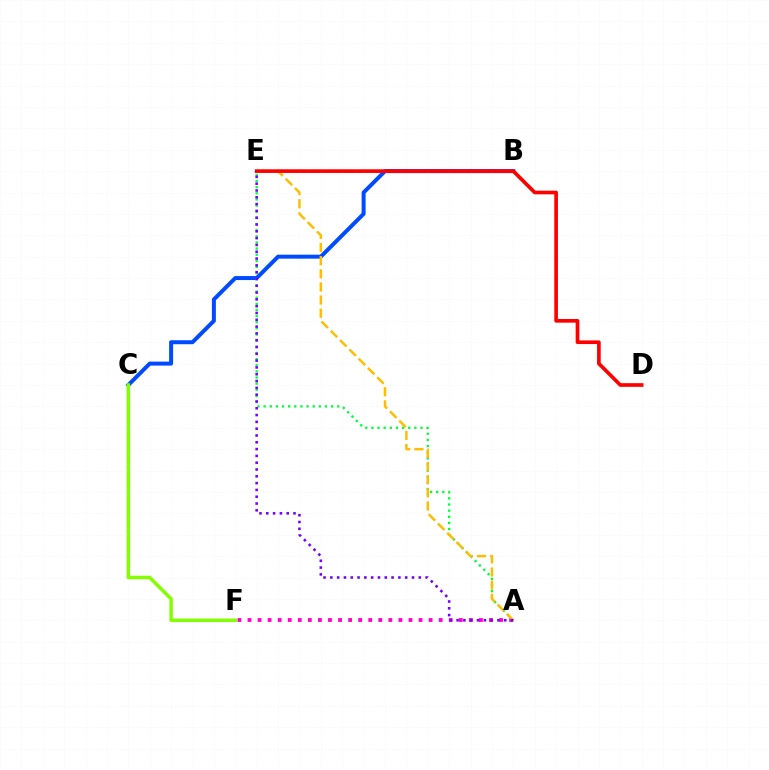{('B', 'C'): [{'color': '#004bff', 'line_style': 'solid', 'thickness': 2.87}], ('A', 'F'): [{'color': '#ff00cf', 'line_style': 'dotted', 'thickness': 2.73}], ('B', 'E'): [{'color': '#00fff6', 'line_style': 'dotted', 'thickness': 1.88}], ('A', 'E'): [{'color': '#00ff39', 'line_style': 'dotted', 'thickness': 1.67}, {'color': '#ffbd00', 'line_style': 'dashed', 'thickness': 1.78}, {'color': '#7200ff', 'line_style': 'dotted', 'thickness': 1.85}], ('C', 'F'): [{'color': '#84ff00', 'line_style': 'solid', 'thickness': 2.51}], ('D', 'E'): [{'color': '#ff0000', 'line_style': 'solid', 'thickness': 2.64}]}